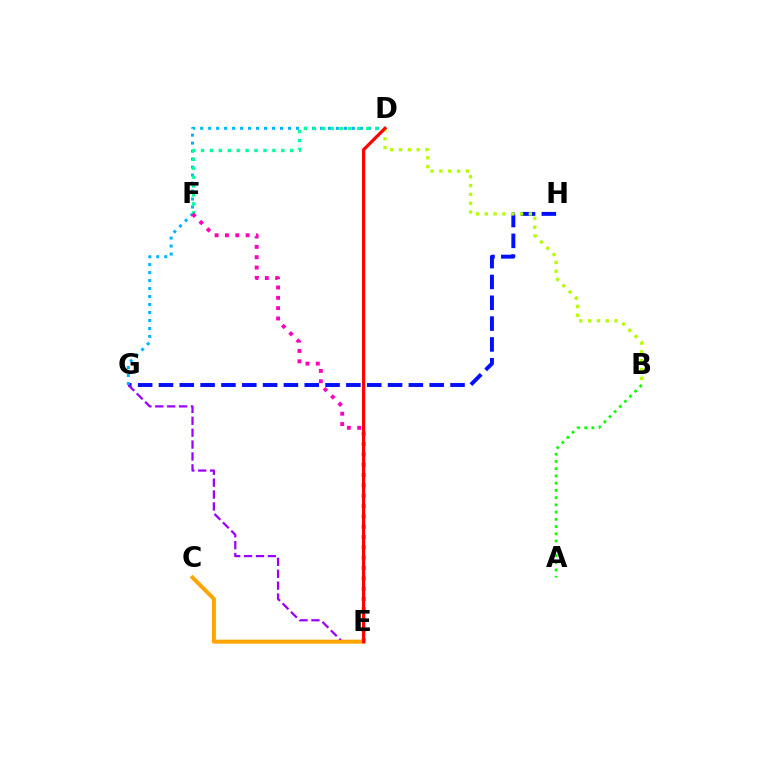{('G', 'H'): [{'color': '#0010ff', 'line_style': 'dashed', 'thickness': 2.83}], ('D', 'G'): [{'color': '#00b5ff', 'line_style': 'dotted', 'thickness': 2.17}], ('D', 'F'): [{'color': '#00ff9d', 'line_style': 'dotted', 'thickness': 2.42}], ('A', 'B'): [{'color': '#08ff00', 'line_style': 'dotted', 'thickness': 1.97}], ('E', 'F'): [{'color': '#ff00bd', 'line_style': 'dotted', 'thickness': 2.81}], ('E', 'G'): [{'color': '#9b00ff', 'line_style': 'dashed', 'thickness': 1.62}], ('C', 'E'): [{'color': '#ffa500', 'line_style': 'solid', 'thickness': 2.87}], ('B', 'D'): [{'color': '#b3ff00', 'line_style': 'dotted', 'thickness': 2.4}], ('D', 'E'): [{'color': '#ff0000', 'line_style': 'solid', 'thickness': 2.29}]}